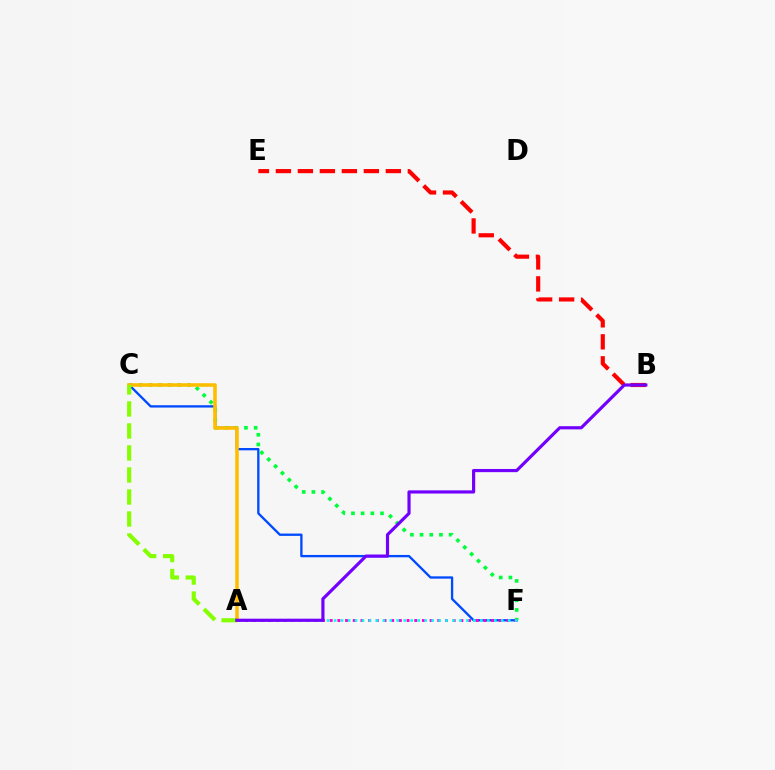{('C', 'F'): [{'color': '#004bff', 'line_style': 'solid', 'thickness': 1.68}, {'color': '#00ff39', 'line_style': 'dotted', 'thickness': 2.63}], ('B', 'E'): [{'color': '#ff0000', 'line_style': 'dashed', 'thickness': 2.99}], ('A', 'F'): [{'color': '#ff00cf', 'line_style': 'dotted', 'thickness': 2.09}, {'color': '#00fff6', 'line_style': 'dotted', 'thickness': 1.89}], ('A', 'C'): [{'color': '#ffbd00', 'line_style': 'solid', 'thickness': 2.56}, {'color': '#84ff00', 'line_style': 'dashed', 'thickness': 2.99}], ('A', 'B'): [{'color': '#7200ff', 'line_style': 'solid', 'thickness': 2.29}]}